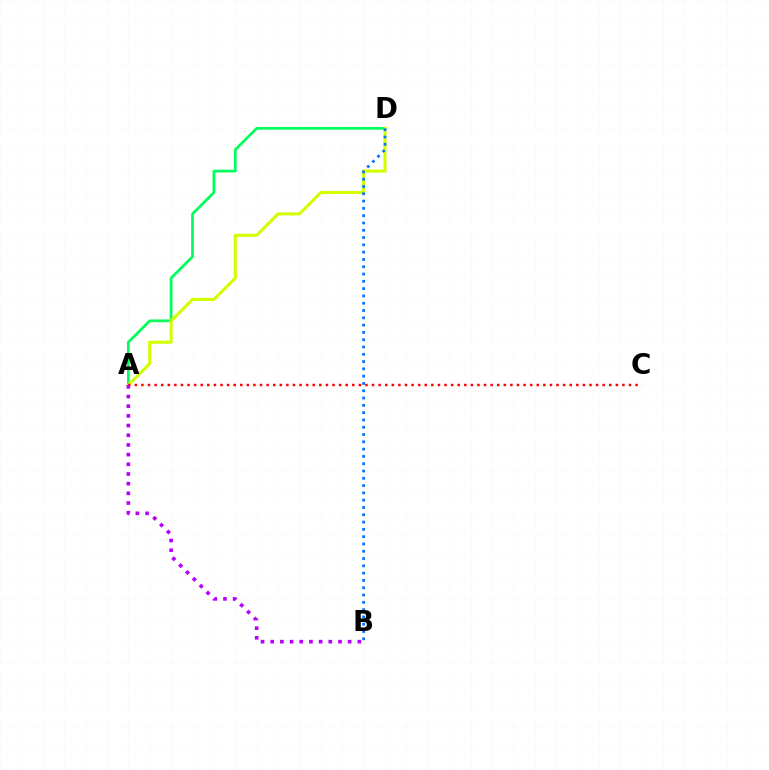{('A', 'D'): [{'color': '#00ff5c', 'line_style': 'solid', 'thickness': 1.96}, {'color': '#d1ff00', 'line_style': 'solid', 'thickness': 2.21}], ('B', 'D'): [{'color': '#0074ff', 'line_style': 'dotted', 'thickness': 1.98}], ('A', 'C'): [{'color': '#ff0000', 'line_style': 'dotted', 'thickness': 1.79}], ('A', 'B'): [{'color': '#b900ff', 'line_style': 'dotted', 'thickness': 2.63}]}